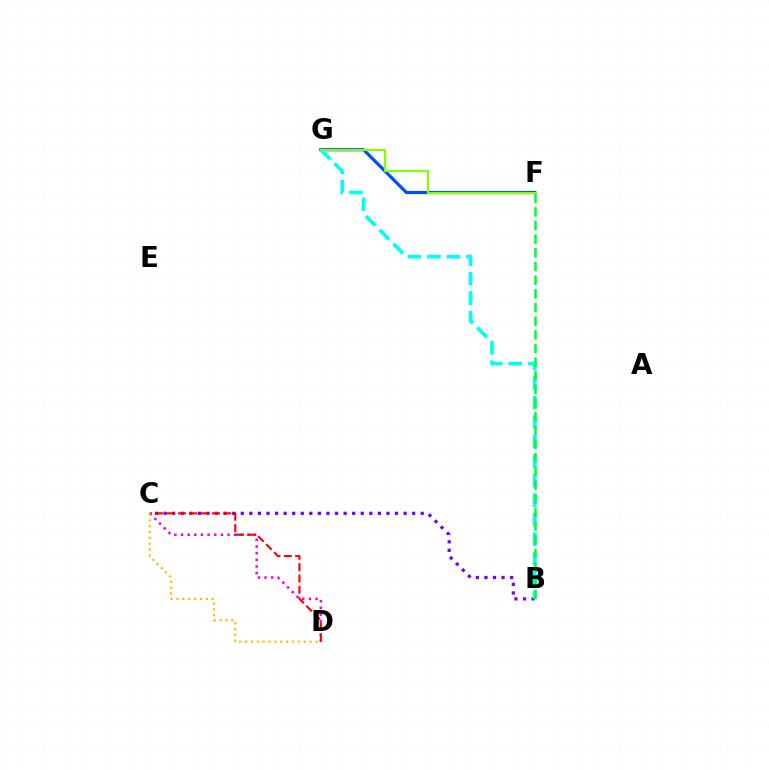{('B', 'C'): [{'color': '#7200ff', 'line_style': 'dotted', 'thickness': 2.33}], ('F', 'G'): [{'color': '#004bff', 'line_style': 'solid', 'thickness': 2.27}, {'color': '#84ff00', 'line_style': 'solid', 'thickness': 1.54}], ('B', 'G'): [{'color': '#00fff6', 'line_style': 'dashed', 'thickness': 2.65}], ('B', 'F'): [{'color': '#00ff39', 'line_style': 'dashed', 'thickness': 1.86}], ('C', 'D'): [{'color': '#ff00cf', 'line_style': 'dotted', 'thickness': 1.81}, {'color': '#ff0000', 'line_style': 'dashed', 'thickness': 1.54}, {'color': '#ffbd00', 'line_style': 'dotted', 'thickness': 1.59}]}